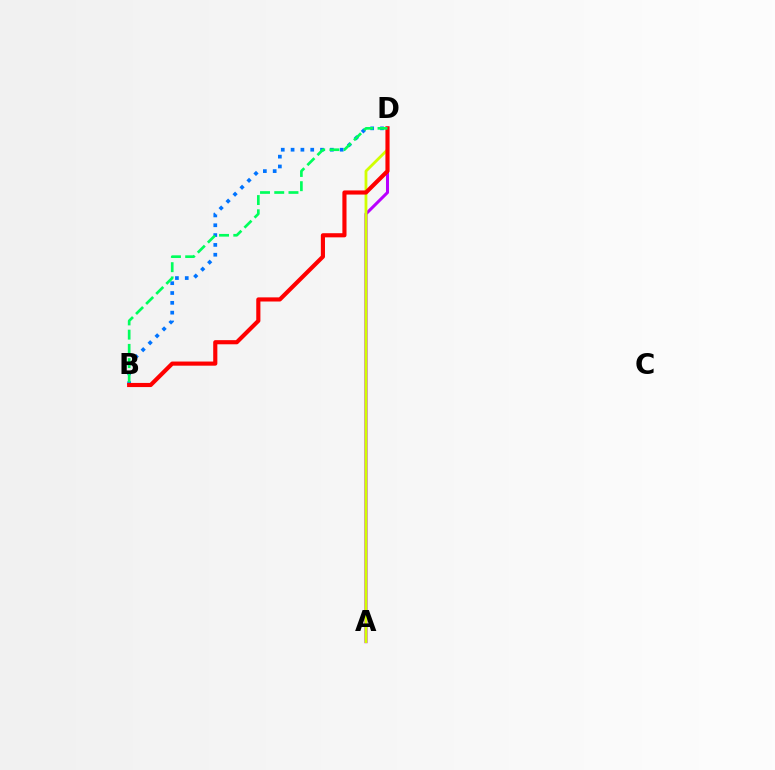{('B', 'D'): [{'color': '#0074ff', 'line_style': 'dotted', 'thickness': 2.67}, {'color': '#ff0000', 'line_style': 'solid', 'thickness': 2.98}, {'color': '#00ff5c', 'line_style': 'dashed', 'thickness': 1.93}], ('A', 'D'): [{'color': '#b900ff', 'line_style': 'solid', 'thickness': 2.18}, {'color': '#d1ff00', 'line_style': 'solid', 'thickness': 2.01}]}